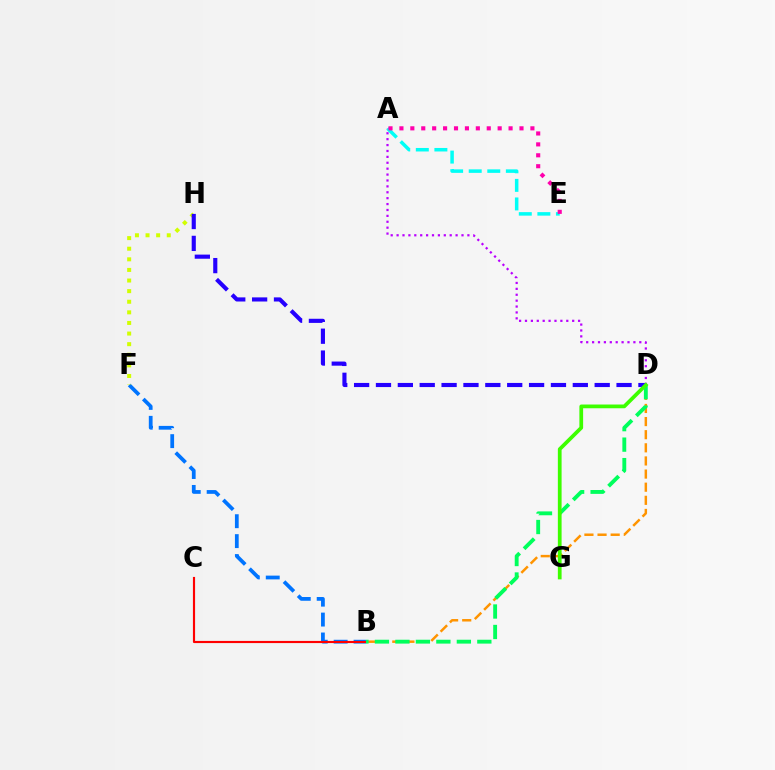{('B', 'F'): [{'color': '#0074ff', 'line_style': 'dashed', 'thickness': 2.71}], ('B', 'C'): [{'color': '#ff0000', 'line_style': 'solid', 'thickness': 1.55}], ('F', 'H'): [{'color': '#d1ff00', 'line_style': 'dotted', 'thickness': 2.88}], ('B', 'D'): [{'color': '#ff9400', 'line_style': 'dashed', 'thickness': 1.78}, {'color': '#00ff5c', 'line_style': 'dashed', 'thickness': 2.78}], ('D', 'H'): [{'color': '#2500ff', 'line_style': 'dashed', 'thickness': 2.97}], ('A', 'E'): [{'color': '#00fff6', 'line_style': 'dashed', 'thickness': 2.52}, {'color': '#ff00ac', 'line_style': 'dotted', 'thickness': 2.97}], ('A', 'D'): [{'color': '#b900ff', 'line_style': 'dotted', 'thickness': 1.6}], ('D', 'G'): [{'color': '#3dff00', 'line_style': 'solid', 'thickness': 2.69}]}